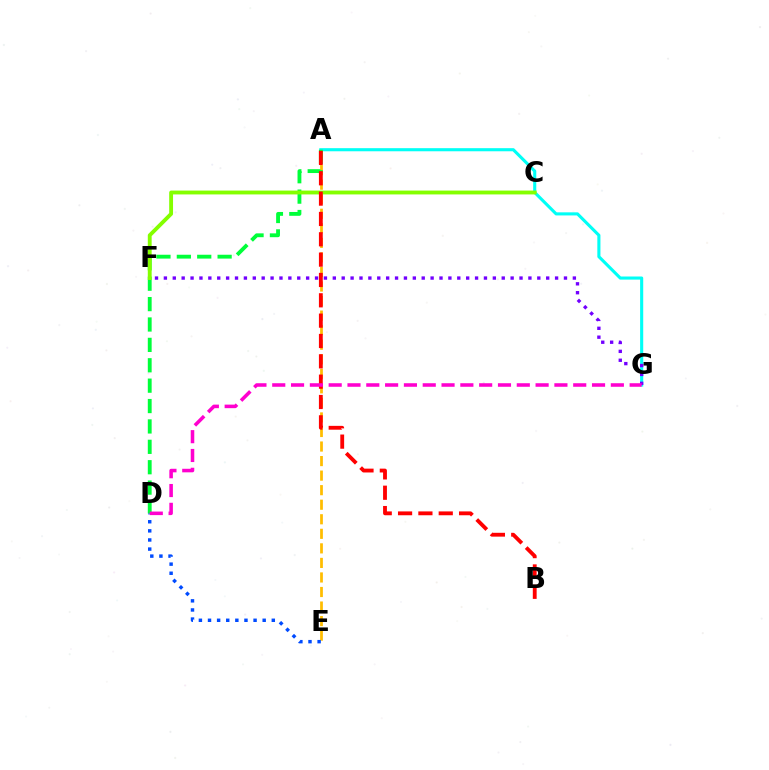{('A', 'E'): [{'color': '#ffbd00', 'line_style': 'dashed', 'thickness': 1.98}], ('A', 'G'): [{'color': '#00fff6', 'line_style': 'solid', 'thickness': 2.23}], ('D', 'E'): [{'color': '#004bff', 'line_style': 'dotted', 'thickness': 2.48}], ('A', 'D'): [{'color': '#00ff39', 'line_style': 'dashed', 'thickness': 2.77}], ('F', 'G'): [{'color': '#7200ff', 'line_style': 'dotted', 'thickness': 2.42}], ('C', 'F'): [{'color': '#84ff00', 'line_style': 'solid', 'thickness': 2.78}], ('A', 'B'): [{'color': '#ff0000', 'line_style': 'dashed', 'thickness': 2.76}], ('D', 'G'): [{'color': '#ff00cf', 'line_style': 'dashed', 'thickness': 2.56}]}